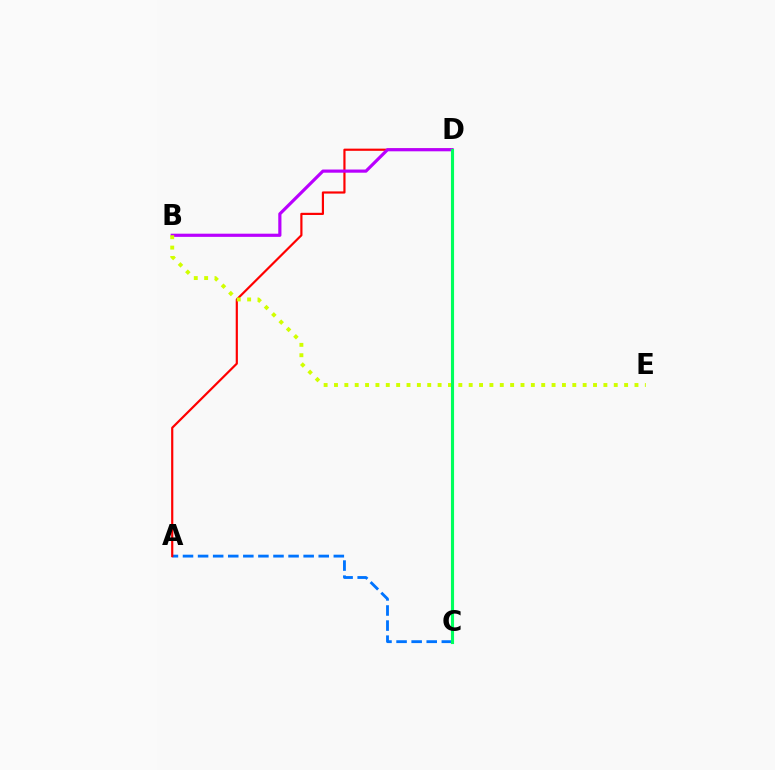{('A', 'C'): [{'color': '#0074ff', 'line_style': 'dashed', 'thickness': 2.05}], ('A', 'D'): [{'color': '#ff0000', 'line_style': 'solid', 'thickness': 1.57}], ('B', 'D'): [{'color': '#b900ff', 'line_style': 'solid', 'thickness': 2.28}], ('B', 'E'): [{'color': '#d1ff00', 'line_style': 'dotted', 'thickness': 2.82}], ('C', 'D'): [{'color': '#00ff5c', 'line_style': 'solid', 'thickness': 2.25}]}